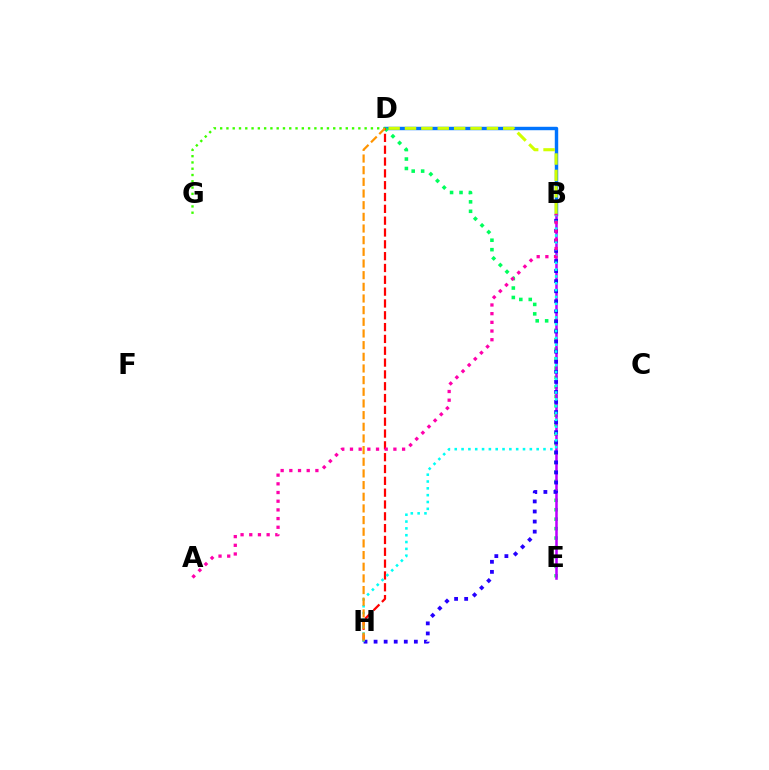{('B', 'D'): [{'color': '#0074ff', 'line_style': 'solid', 'thickness': 2.47}, {'color': '#d1ff00', 'line_style': 'dashed', 'thickness': 2.22}], ('D', 'E'): [{'color': '#00ff5c', 'line_style': 'dotted', 'thickness': 2.57}], ('B', 'E'): [{'color': '#b900ff', 'line_style': 'solid', 'thickness': 1.83}], ('B', 'H'): [{'color': '#2500ff', 'line_style': 'dotted', 'thickness': 2.74}, {'color': '#00fff6', 'line_style': 'dotted', 'thickness': 1.85}], ('D', 'H'): [{'color': '#ff0000', 'line_style': 'dashed', 'thickness': 1.61}, {'color': '#ff9400', 'line_style': 'dashed', 'thickness': 1.58}], ('D', 'G'): [{'color': '#3dff00', 'line_style': 'dotted', 'thickness': 1.71}], ('A', 'B'): [{'color': '#ff00ac', 'line_style': 'dotted', 'thickness': 2.36}]}